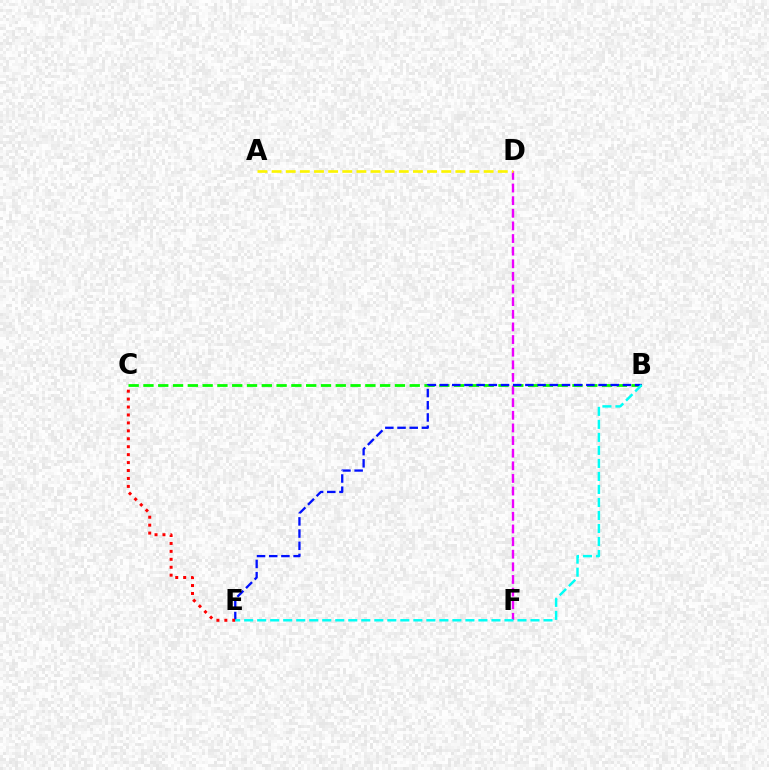{('D', 'F'): [{'color': '#ee00ff', 'line_style': 'dashed', 'thickness': 1.72}], ('B', 'C'): [{'color': '#08ff00', 'line_style': 'dashed', 'thickness': 2.01}], ('B', 'E'): [{'color': '#0010ff', 'line_style': 'dashed', 'thickness': 1.66}, {'color': '#00fff6', 'line_style': 'dashed', 'thickness': 1.77}], ('A', 'D'): [{'color': '#fcf500', 'line_style': 'dashed', 'thickness': 1.92}], ('C', 'E'): [{'color': '#ff0000', 'line_style': 'dotted', 'thickness': 2.16}]}